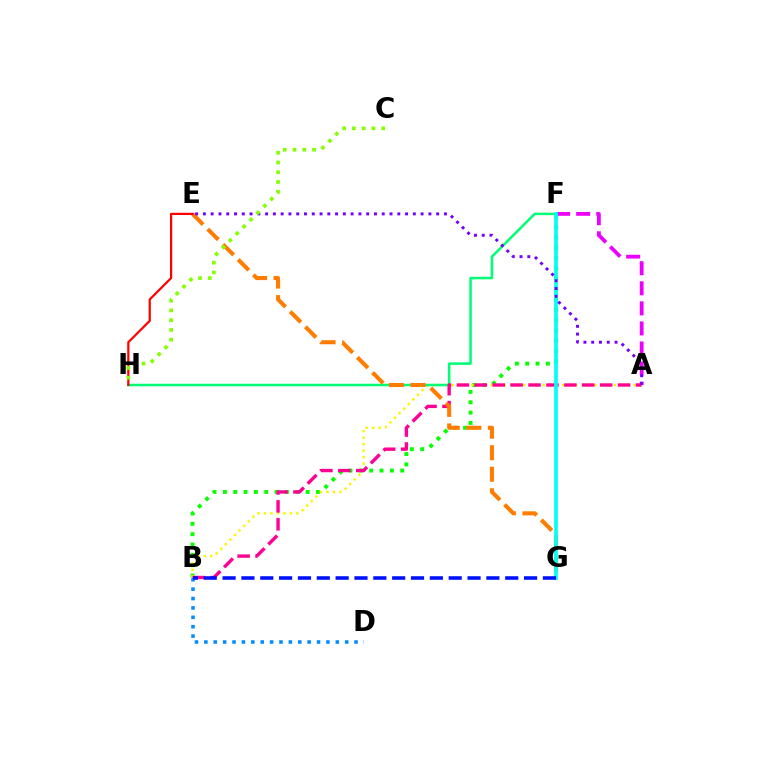{('B', 'F'): [{'color': '#08ff00', 'line_style': 'dotted', 'thickness': 2.81}], ('A', 'F'): [{'color': '#ee00ff', 'line_style': 'dashed', 'thickness': 2.73}], ('A', 'B'): [{'color': '#fcf500', 'line_style': 'dotted', 'thickness': 1.76}, {'color': '#ff0094', 'line_style': 'dashed', 'thickness': 2.43}], ('F', 'H'): [{'color': '#00ff74', 'line_style': 'solid', 'thickness': 1.83}], ('E', 'G'): [{'color': '#ff7c00', 'line_style': 'dashed', 'thickness': 2.92}], ('E', 'H'): [{'color': '#ff0000', 'line_style': 'solid', 'thickness': 1.59}], ('B', 'D'): [{'color': '#008cff', 'line_style': 'dotted', 'thickness': 2.55}], ('F', 'G'): [{'color': '#00fff6', 'line_style': 'solid', 'thickness': 2.65}], ('A', 'E'): [{'color': '#7200ff', 'line_style': 'dotted', 'thickness': 2.11}], ('C', 'H'): [{'color': '#84ff00', 'line_style': 'dotted', 'thickness': 2.65}], ('B', 'G'): [{'color': '#0010ff', 'line_style': 'dashed', 'thickness': 2.56}]}